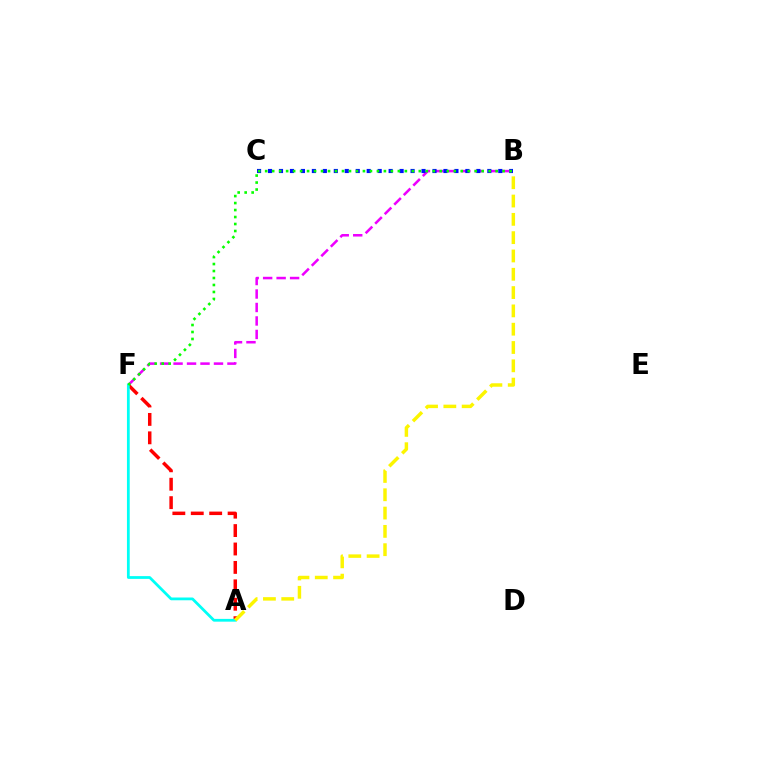{('B', 'F'): [{'color': '#ee00ff', 'line_style': 'dashed', 'thickness': 1.83}, {'color': '#08ff00', 'line_style': 'dotted', 'thickness': 1.9}], ('A', 'F'): [{'color': '#ff0000', 'line_style': 'dashed', 'thickness': 2.5}, {'color': '#00fff6', 'line_style': 'solid', 'thickness': 2.0}], ('B', 'C'): [{'color': '#0010ff', 'line_style': 'dotted', 'thickness': 2.98}], ('A', 'B'): [{'color': '#fcf500', 'line_style': 'dashed', 'thickness': 2.49}]}